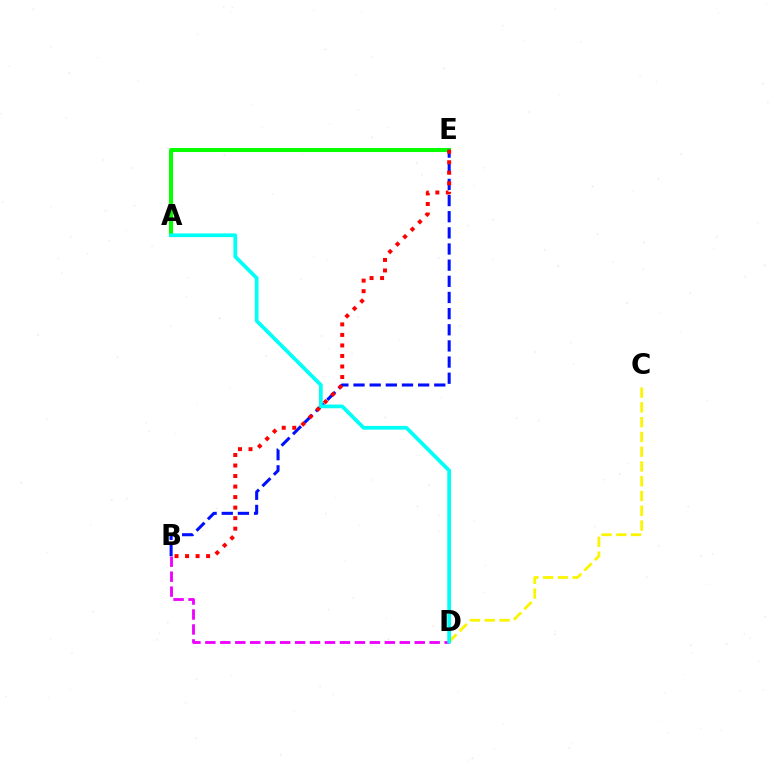{('C', 'D'): [{'color': '#fcf500', 'line_style': 'dashed', 'thickness': 2.01}], ('A', 'E'): [{'color': '#08ff00', 'line_style': 'solid', 'thickness': 2.92}], ('B', 'E'): [{'color': '#0010ff', 'line_style': 'dashed', 'thickness': 2.19}, {'color': '#ff0000', 'line_style': 'dotted', 'thickness': 2.86}], ('B', 'D'): [{'color': '#ee00ff', 'line_style': 'dashed', 'thickness': 2.03}], ('A', 'D'): [{'color': '#00fff6', 'line_style': 'solid', 'thickness': 2.68}]}